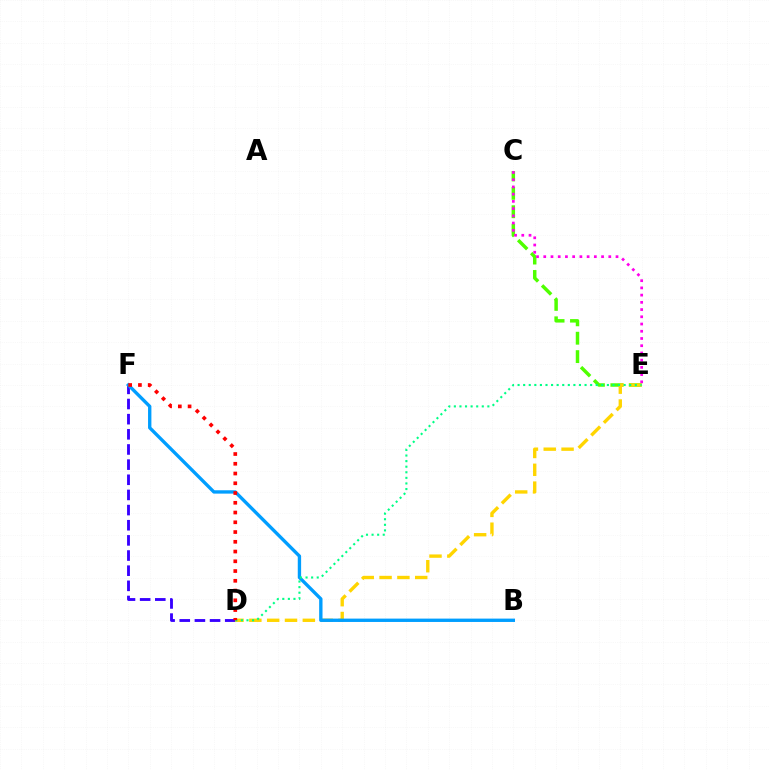{('D', 'F'): [{'color': '#3700ff', 'line_style': 'dashed', 'thickness': 2.06}, {'color': '#ff0000', 'line_style': 'dotted', 'thickness': 2.65}], ('C', 'E'): [{'color': '#4fff00', 'line_style': 'dashed', 'thickness': 2.5}, {'color': '#ff00ed', 'line_style': 'dotted', 'thickness': 1.96}], ('D', 'E'): [{'color': '#ffd500', 'line_style': 'dashed', 'thickness': 2.42}, {'color': '#00ff86', 'line_style': 'dotted', 'thickness': 1.52}], ('B', 'F'): [{'color': '#009eff', 'line_style': 'solid', 'thickness': 2.42}]}